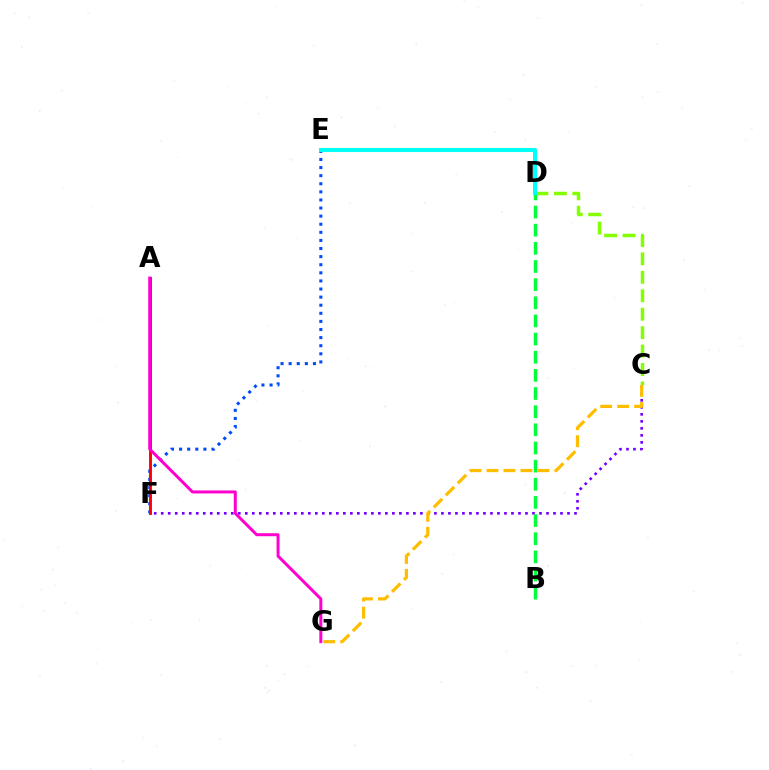{('E', 'F'): [{'color': '#004bff', 'line_style': 'dotted', 'thickness': 2.2}], ('A', 'F'): [{'color': '#ff0000', 'line_style': 'solid', 'thickness': 2.07}], ('C', 'D'): [{'color': '#84ff00', 'line_style': 'dashed', 'thickness': 2.5}], ('C', 'F'): [{'color': '#7200ff', 'line_style': 'dotted', 'thickness': 1.9}], ('B', 'D'): [{'color': '#00ff39', 'line_style': 'dashed', 'thickness': 2.47}], ('A', 'G'): [{'color': '#ff00cf', 'line_style': 'solid', 'thickness': 2.16}], ('C', 'G'): [{'color': '#ffbd00', 'line_style': 'dashed', 'thickness': 2.31}], ('D', 'E'): [{'color': '#00fff6', 'line_style': 'solid', 'thickness': 2.94}]}